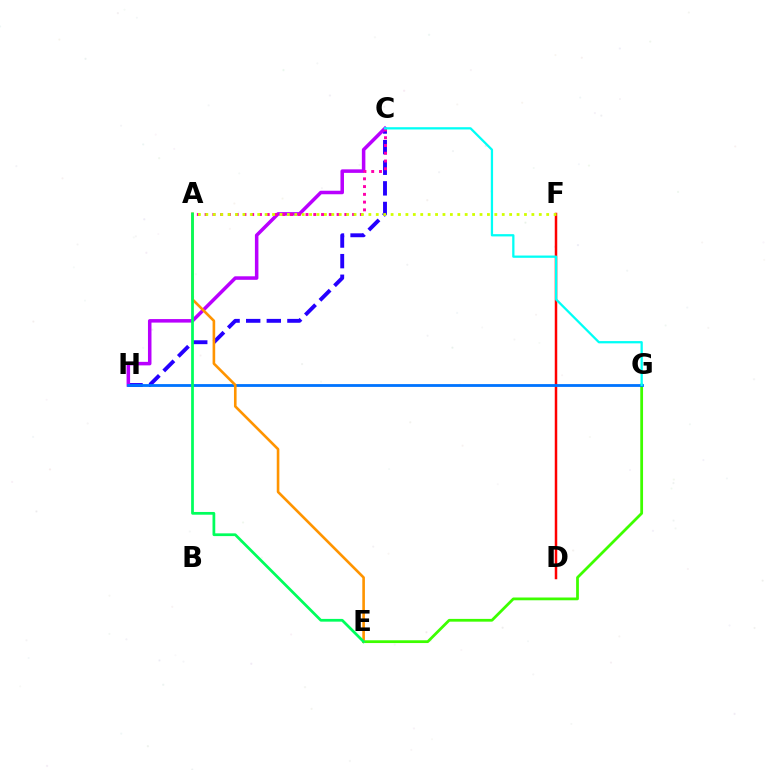{('E', 'G'): [{'color': '#3dff00', 'line_style': 'solid', 'thickness': 1.99}], ('C', 'H'): [{'color': '#2500ff', 'line_style': 'dashed', 'thickness': 2.8}, {'color': '#b900ff', 'line_style': 'solid', 'thickness': 2.53}], ('A', 'C'): [{'color': '#ff00ac', 'line_style': 'dotted', 'thickness': 2.11}], ('D', 'F'): [{'color': '#ff0000', 'line_style': 'solid', 'thickness': 1.79}], ('G', 'H'): [{'color': '#0074ff', 'line_style': 'solid', 'thickness': 2.02}], ('A', 'F'): [{'color': '#d1ff00', 'line_style': 'dotted', 'thickness': 2.01}], ('C', 'G'): [{'color': '#00fff6', 'line_style': 'solid', 'thickness': 1.64}], ('A', 'E'): [{'color': '#ff9400', 'line_style': 'solid', 'thickness': 1.89}, {'color': '#00ff5c', 'line_style': 'solid', 'thickness': 1.98}]}